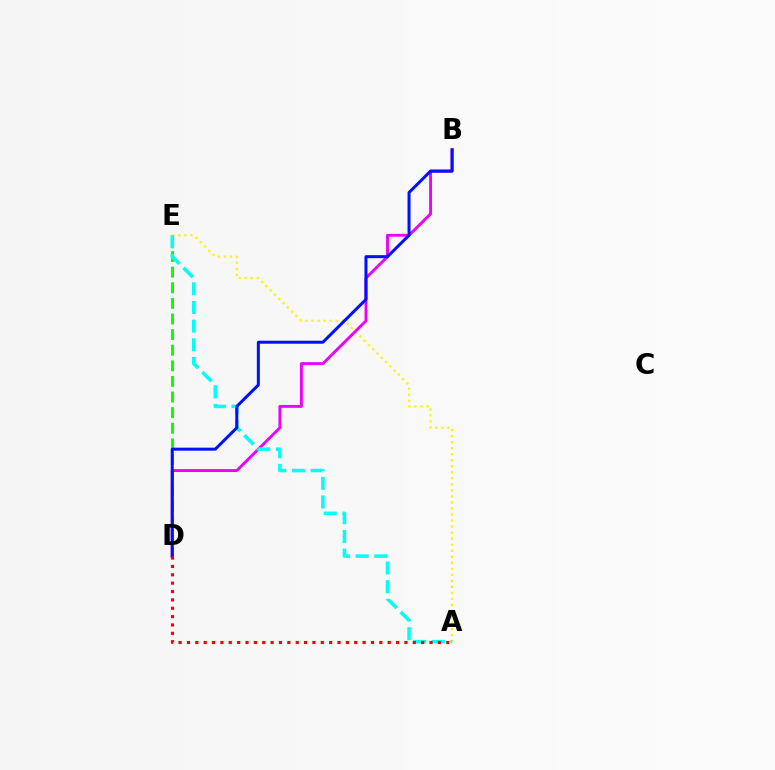{('D', 'E'): [{'color': '#08ff00', 'line_style': 'dashed', 'thickness': 2.12}], ('A', 'E'): [{'color': '#fcf500', 'line_style': 'dotted', 'thickness': 1.64}, {'color': '#00fff6', 'line_style': 'dashed', 'thickness': 2.53}], ('B', 'D'): [{'color': '#ee00ff', 'line_style': 'solid', 'thickness': 2.08}, {'color': '#0010ff', 'line_style': 'solid', 'thickness': 2.16}], ('A', 'D'): [{'color': '#ff0000', 'line_style': 'dotted', 'thickness': 2.27}]}